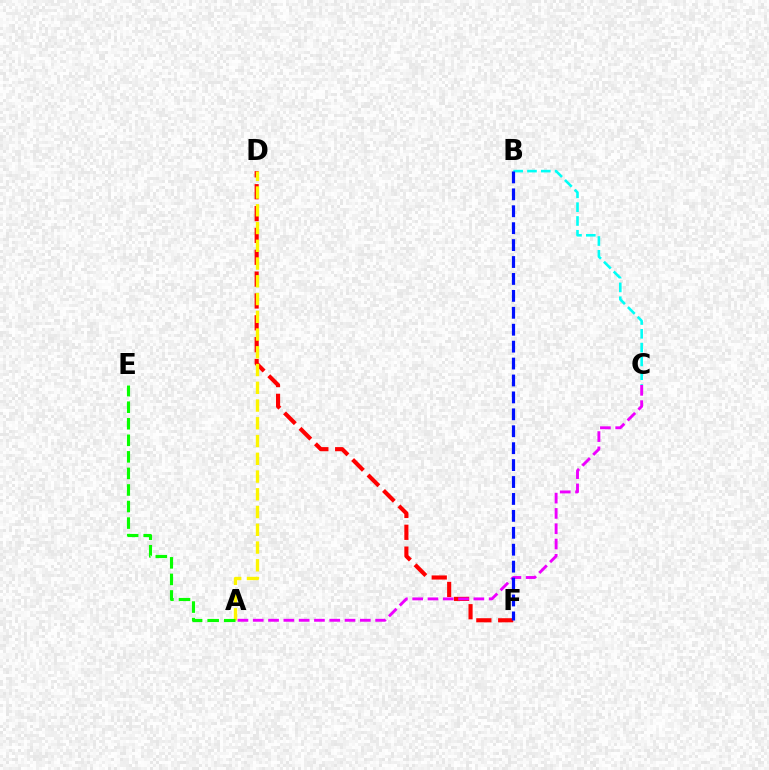{('B', 'C'): [{'color': '#00fff6', 'line_style': 'dashed', 'thickness': 1.88}], ('D', 'F'): [{'color': '#ff0000', 'line_style': 'dashed', 'thickness': 2.97}], ('A', 'D'): [{'color': '#fcf500', 'line_style': 'dashed', 'thickness': 2.41}], ('A', 'C'): [{'color': '#ee00ff', 'line_style': 'dashed', 'thickness': 2.08}], ('A', 'E'): [{'color': '#08ff00', 'line_style': 'dashed', 'thickness': 2.25}], ('B', 'F'): [{'color': '#0010ff', 'line_style': 'dashed', 'thickness': 2.3}]}